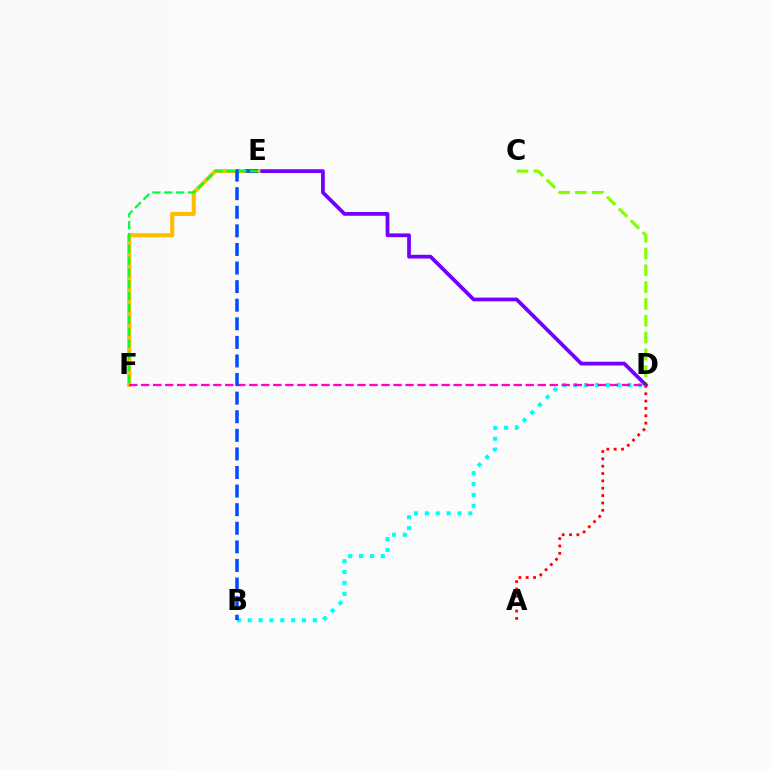{('C', 'D'): [{'color': '#84ff00', 'line_style': 'dashed', 'thickness': 2.28}], ('D', 'E'): [{'color': '#7200ff', 'line_style': 'solid', 'thickness': 2.7}], ('B', 'D'): [{'color': '#00fff6', 'line_style': 'dotted', 'thickness': 2.95}], ('E', 'F'): [{'color': '#ffbd00', 'line_style': 'solid', 'thickness': 2.96}, {'color': '#00ff39', 'line_style': 'dashed', 'thickness': 1.61}], ('D', 'F'): [{'color': '#ff00cf', 'line_style': 'dashed', 'thickness': 1.63}], ('A', 'D'): [{'color': '#ff0000', 'line_style': 'dotted', 'thickness': 2.0}], ('B', 'E'): [{'color': '#004bff', 'line_style': 'dashed', 'thickness': 2.53}]}